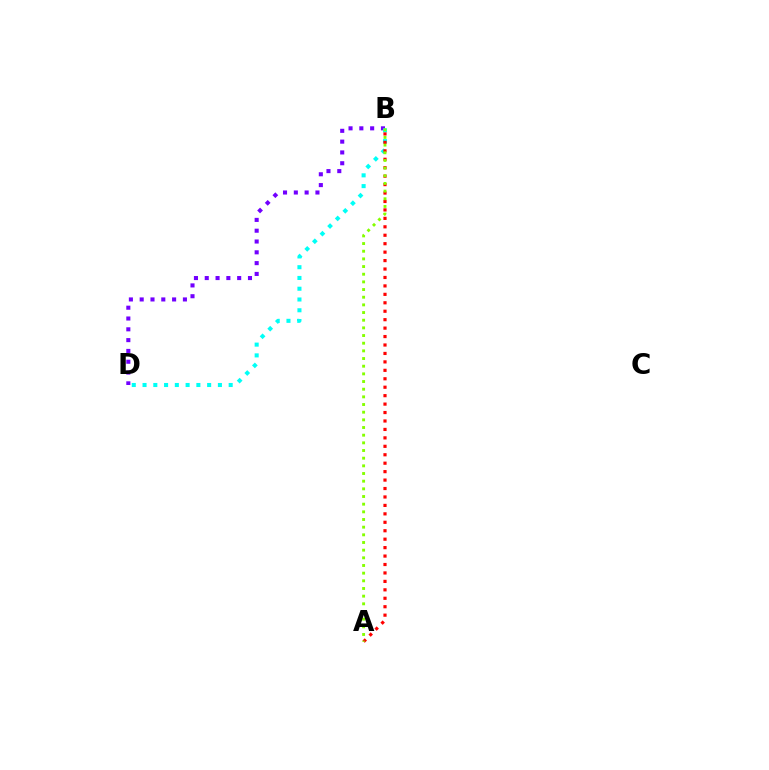{('B', 'D'): [{'color': '#7200ff', 'line_style': 'dotted', 'thickness': 2.94}, {'color': '#00fff6', 'line_style': 'dotted', 'thickness': 2.93}], ('A', 'B'): [{'color': '#ff0000', 'line_style': 'dotted', 'thickness': 2.29}, {'color': '#84ff00', 'line_style': 'dotted', 'thickness': 2.08}]}